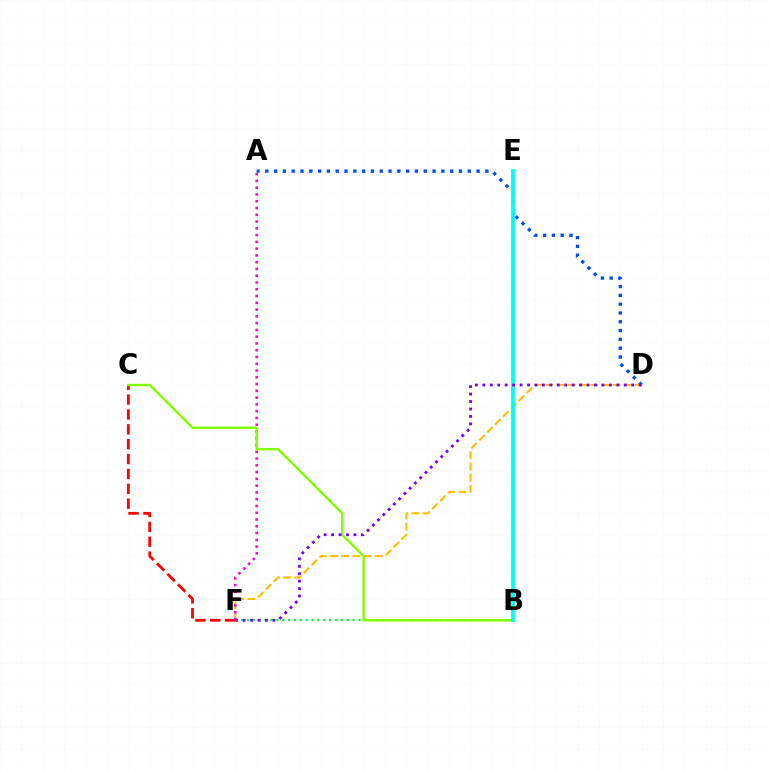{('A', 'D'): [{'color': '#004bff', 'line_style': 'dotted', 'thickness': 2.39}], ('D', 'F'): [{'color': '#ffbd00', 'line_style': 'dashed', 'thickness': 1.52}, {'color': '#7200ff', 'line_style': 'dotted', 'thickness': 2.02}], ('B', 'F'): [{'color': '#00ff39', 'line_style': 'dotted', 'thickness': 1.59}], ('C', 'F'): [{'color': '#ff0000', 'line_style': 'dashed', 'thickness': 2.02}], ('A', 'F'): [{'color': '#ff00cf', 'line_style': 'dotted', 'thickness': 1.84}], ('B', 'C'): [{'color': '#84ff00', 'line_style': 'solid', 'thickness': 1.75}], ('B', 'E'): [{'color': '#00fff6', 'line_style': 'solid', 'thickness': 2.77}]}